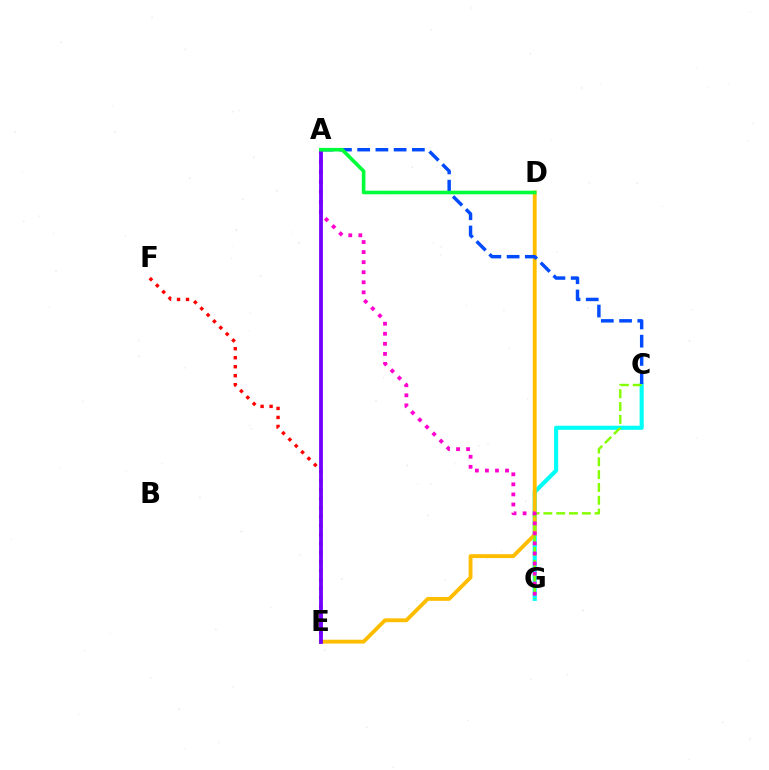{('E', 'F'): [{'color': '#ff0000', 'line_style': 'dotted', 'thickness': 2.44}], ('C', 'G'): [{'color': '#00fff6', 'line_style': 'solid', 'thickness': 2.96}, {'color': '#84ff00', 'line_style': 'dashed', 'thickness': 1.74}], ('D', 'E'): [{'color': '#ffbd00', 'line_style': 'solid', 'thickness': 2.77}], ('A', 'G'): [{'color': '#ff00cf', 'line_style': 'dotted', 'thickness': 2.73}], ('A', 'C'): [{'color': '#004bff', 'line_style': 'dashed', 'thickness': 2.48}], ('A', 'E'): [{'color': '#7200ff', 'line_style': 'solid', 'thickness': 2.74}], ('A', 'D'): [{'color': '#00ff39', 'line_style': 'solid', 'thickness': 2.6}]}